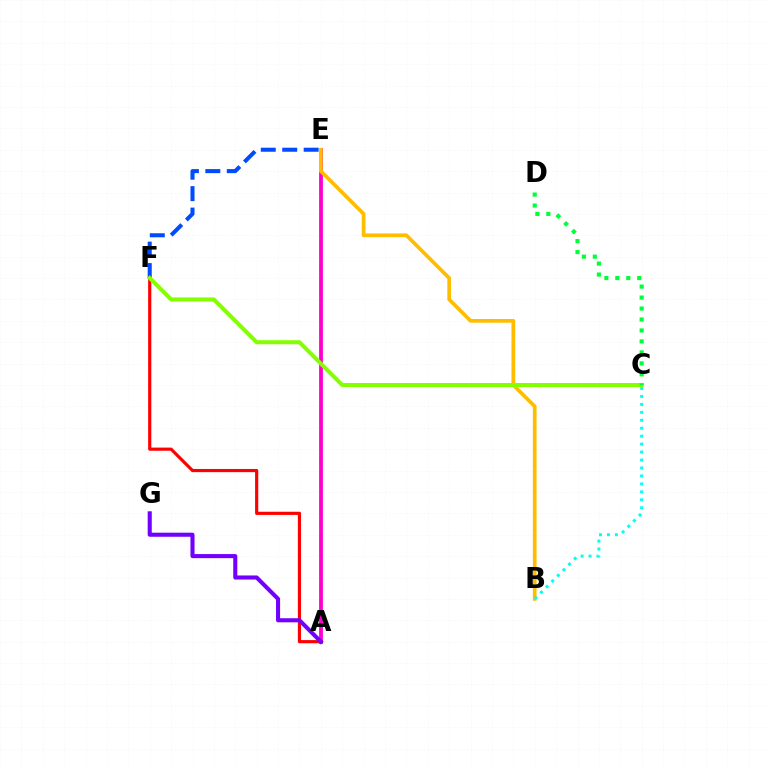{('E', 'F'): [{'color': '#004bff', 'line_style': 'dashed', 'thickness': 2.91}], ('A', 'E'): [{'color': '#ff00cf', 'line_style': 'solid', 'thickness': 2.74}], ('A', 'F'): [{'color': '#ff0000', 'line_style': 'solid', 'thickness': 2.28}], ('B', 'E'): [{'color': '#ffbd00', 'line_style': 'solid', 'thickness': 2.68}], ('C', 'F'): [{'color': '#84ff00', 'line_style': 'solid', 'thickness': 2.89}], ('B', 'C'): [{'color': '#00fff6', 'line_style': 'dotted', 'thickness': 2.16}], ('C', 'D'): [{'color': '#00ff39', 'line_style': 'dotted', 'thickness': 2.98}], ('A', 'G'): [{'color': '#7200ff', 'line_style': 'solid', 'thickness': 2.94}]}